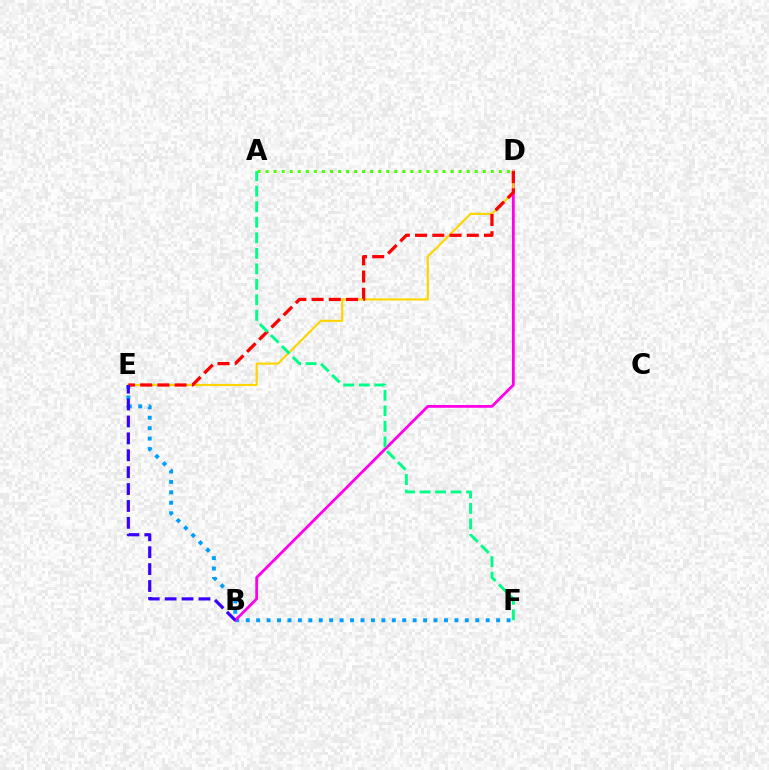{('E', 'F'): [{'color': '#009eff', 'line_style': 'dotted', 'thickness': 2.83}], ('B', 'D'): [{'color': '#ff00ed', 'line_style': 'solid', 'thickness': 2.0}], ('D', 'E'): [{'color': '#ffd500', 'line_style': 'solid', 'thickness': 1.55}, {'color': '#ff0000', 'line_style': 'dashed', 'thickness': 2.34}], ('A', 'D'): [{'color': '#4fff00', 'line_style': 'dotted', 'thickness': 2.19}], ('B', 'E'): [{'color': '#3700ff', 'line_style': 'dashed', 'thickness': 2.3}], ('A', 'F'): [{'color': '#00ff86', 'line_style': 'dashed', 'thickness': 2.11}]}